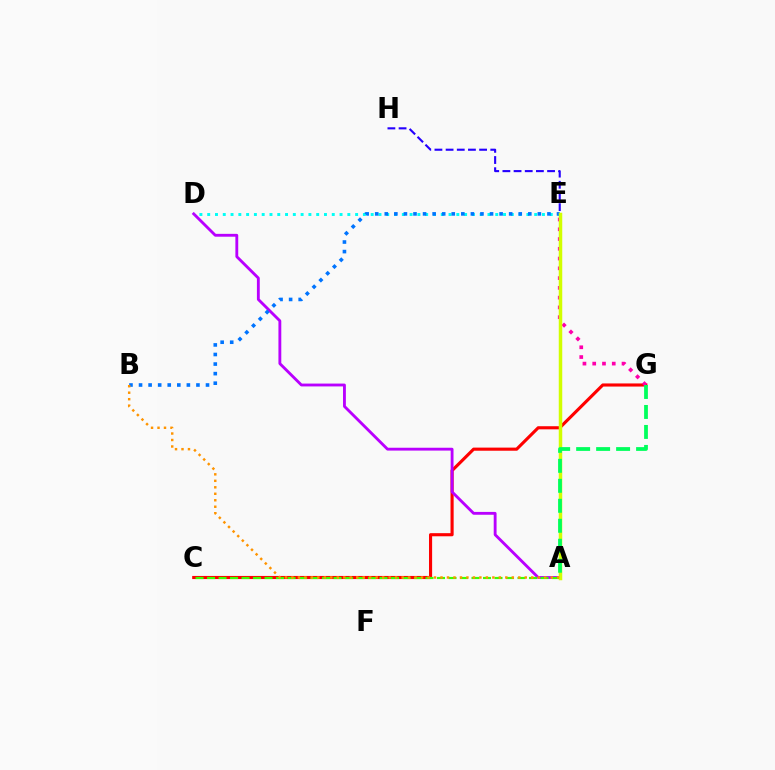{('C', 'G'): [{'color': '#ff0000', 'line_style': 'solid', 'thickness': 2.25}], ('A', 'D'): [{'color': '#b900ff', 'line_style': 'solid', 'thickness': 2.05}], ('A', 'C'): [{'color': '#3dff00', 'line_style': 'dashed', 'thickness': 1.56}], ('D', 'E'): [{'color': '#00fff6', 'line_style': 'dotted', 'thickness': 2.12}], ('E', 'G'): [{'color': '#ff00ac', 'line_style': 'dotted', 'thickness': 2.65}], ('B', 'E'): [{'color': '#0074ff', 'line_style': 'dotted', 'thickness': 2.6}], ('A', 'E'): [{'color': '#d1ff00', 'line_style': 'solid', 'thickness': 2.51}], ('A', 'B'): [{'color': '#ff9400', 'line_style': 'dotted', 'thickness': 1.76}], ('A', 'G'): [{'color': '#00ff5c', 'line_style': 'dashed', 'thickness': 2.71}], ('E', 'H'): [{'color': '#2500ff', 'line_style': 'dashed', 'thickness': 1.52}]}